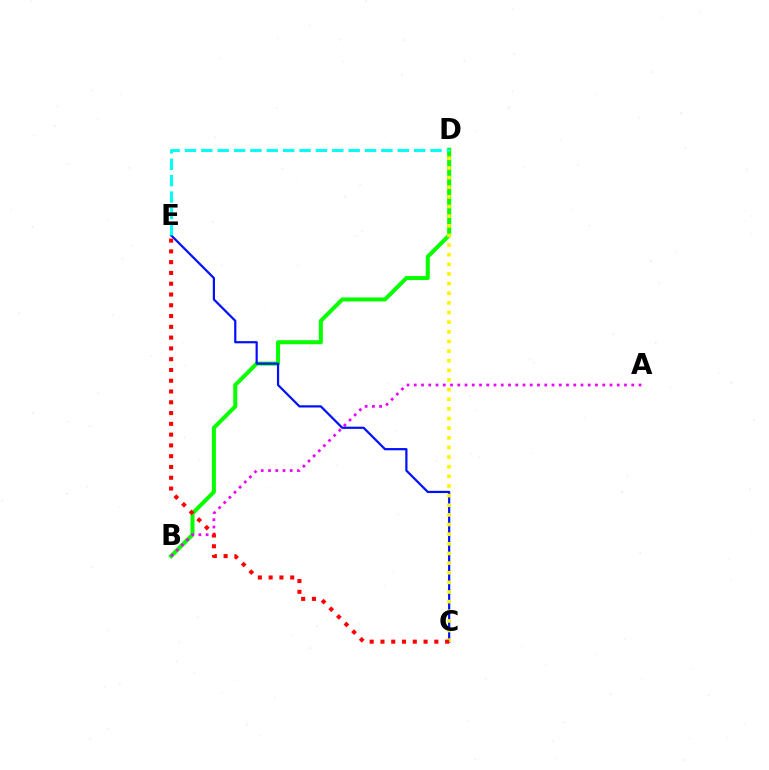{('B', 'D'): [{'color': '#08ff00', 'line_style': 'solid', 'thickness': 2.9}], ('A', 'B'): [{'color': '#ee00ff', 'line_style': 'dotted', 'thickness': 1.97}], ('C', 'E'): [{'color': '#0010ff', 'line_style': 'solid', 'thickness': 1.59}, {'color': '#ff0000', 'line_style': 'dotted', 'thickness': 2.93}], ('C', 'D'): [{'color': '#fcf500', 'line_style': 'dotted', 'thickness': 2.62}], ('D', 'E'): [{'color': '#00fff6', 'line_style': 'dashed', 'thickness': 2.22}]}